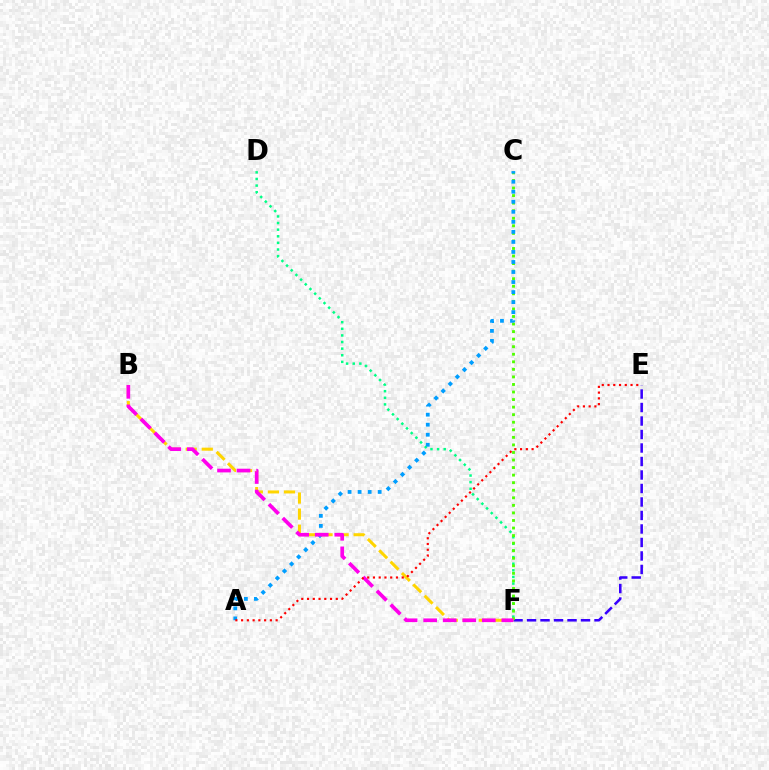{('E', 'F'): [{'color': '#3700ff', 'line_style': 'dashed', 'thickness': 1.83}], ('D', 'F'): [{'color': '#00ff86', 'line_style': 'dotted', 'thickness': 1.8}], ('C', 'F'): [{'color': '#4fff00', 'line_style': 'dotted', 'thickness': 2.05}], ('A', 'C'): [{'color': '#009eff', 'line_style': 'dotted', 'thickness': 2.73}], ('B', 'F'): [{'color': '#ffd500', 'line_style': 'dashed', 'thickness': 2.18}, {'color': '#ff00ed', 'line_style': 'dashed', 'thickness': 2.66}], ('A', 'E'): [{'color': '#ff0000', 'line_style': 'dotted', 'thickness': 1.56}]}